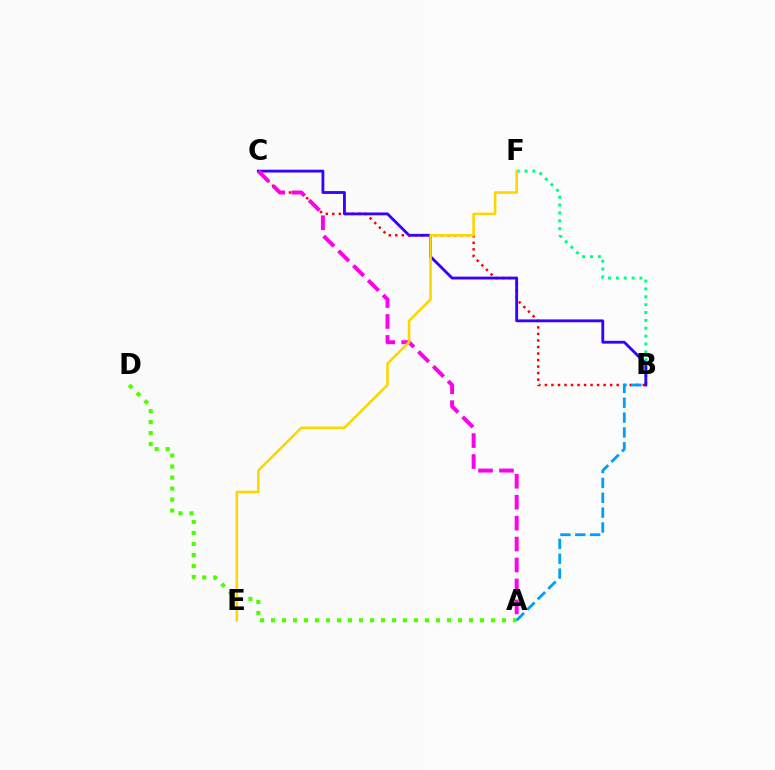{('B', 'F'): [{'color': '#00ff86', 'line_style': 'dotted', 'thickness': 2.14}], ('B', 'C'): [{'color': '#ff0000', 'line_style': 'dotted', 'thickness': 1.77}, {'color': '#3700ff', 'line_style': 'solid', 'thickness': 2.04}], ('A', 'C'): [{'color': '#ff00ed', 'line_style': 'dashed', 'thickness': 2.84}], ('A', 'D'): [{'color': '#4fff00', 'line_style': 'dotted', 'thickness': 2.99}], ('E', 'F'): [{'color': '#ffd500', 'line_style': 'solid', 'thickness': 1.85}], ('A', 'B'): [{'color': '#009eff', 'line_style': 'dashed', 'thickness': 2.02}]}